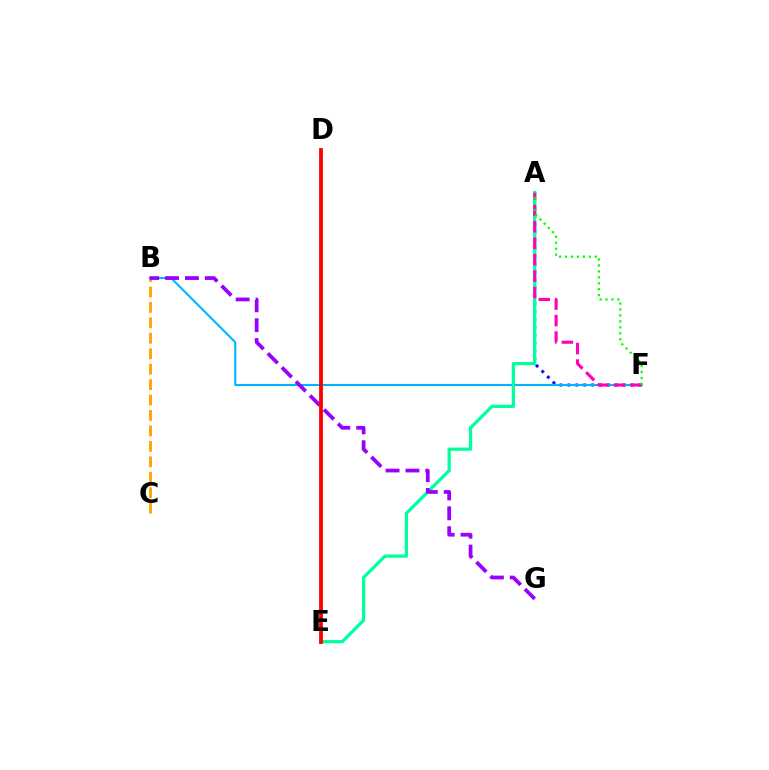{('A', 'F'): [{'color': '#0010ff', 'line_style': 'dotted', 'thickness': 2.15}, {'color': '#ff00bd', 'line_style': 'dashed', 'thickness': 2.24}, {'color': '#08ff00', 'line_style': 'dotted', 'thickness': 1.62}], ('B', 'F'): [{'color': '#00b5ff', 'line_style': 'solid', 'thickness': 1.5}], ('D', 'E'): [{'color': '#b3ff00', 'line_style': 'dotted', 'thickness': 2.09}, {'color': '#ff0000', 'line_style': 'solid', 'thickness': 2.73}], ('B', 'C'): [{'color': '#ffa500', 'line_style': 'dashed', 'thickness': 2.1}], ('A', 'E'): [{'color': '#00ff9d', 'line_style': 'solid', 'thickness': 2.33}], ('B', 'G'): [{'color': '#9b00ff', 'line_style': 'dashed', 'thickness': 2.7}]}